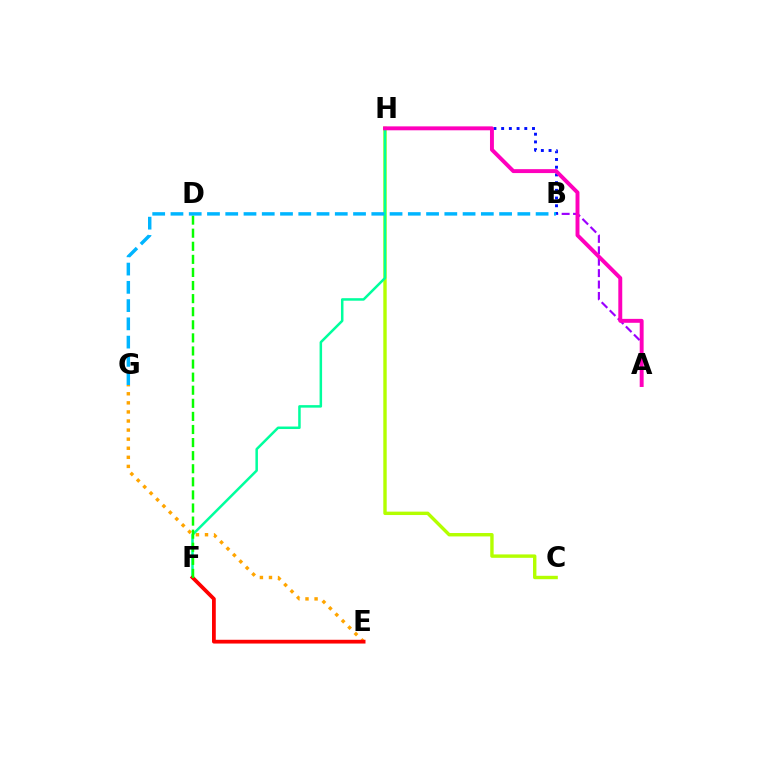{('A', 'B'): [{'color': '#9b00ff', 'line_style': 'dashed', 'thickness': 1.55}], ('C', 'H'): [{'color': '#b3ff00', 'line_style': 'solid', 'thickness': 2.45}], ('E', 'G'): [{'color': '#ffa500', 'line_style': 'dotted', 'thickness': 2.47}], ('F', 'H'): [{'color': '#00ff9d', 'line_style': 'solid', 'thickness': 1.81}], ('B', 'H'): [{'color': '#0010ff', 'line_style': 'dotted', 'thickness': 2.1}], ('A', 'H'): [{'color': '#ff00bd', 'line_style': 'solid', 'thickness': 2.83}], ('E', 'F'): [{'color': '#ff0000', 'line_style': 'solid', 'thickness': 2.71}], ('D', 'F'): [{'color': '#08ff00', 'line_style': 'dashed', 'thickness': 1.78}], ('B', 'G'): [{'color': '#00b5ff', 'line_style': 'dashed', 'thickness': 2.48}]}